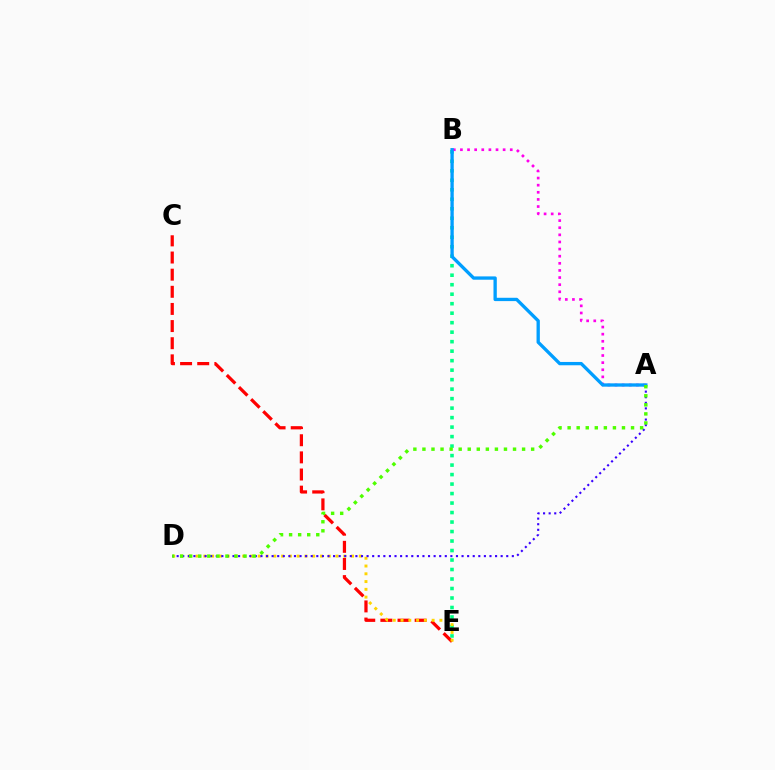{('B', 'E'): [{'color': '#00ff86', 'line_style': 'dotted', 'thickness': 2.58}], ('C', 'E'): [{'color': '#ff0000', 'line_style': 'dashed', 'thickness': 2.33}], ('D', 'E'): [{'color': '#ffd500', 'line_style': 'dotted', 'thickness': 2.11}], ('A', 'B'): [{'color': '#ff00ed', 'line_style': 'dotted', 'thickness': 1.93}, {'color': '#009eff', 'line_style': 'solid', 'thickness': 2.39}], ('A', 'D'): [{'color': '#3700ff', 'line_style': 'dotted', 'thickness': 1.52}, {'color': '#4fff00', 'line_style': 'dotted', 'thickness': 2.46}]}